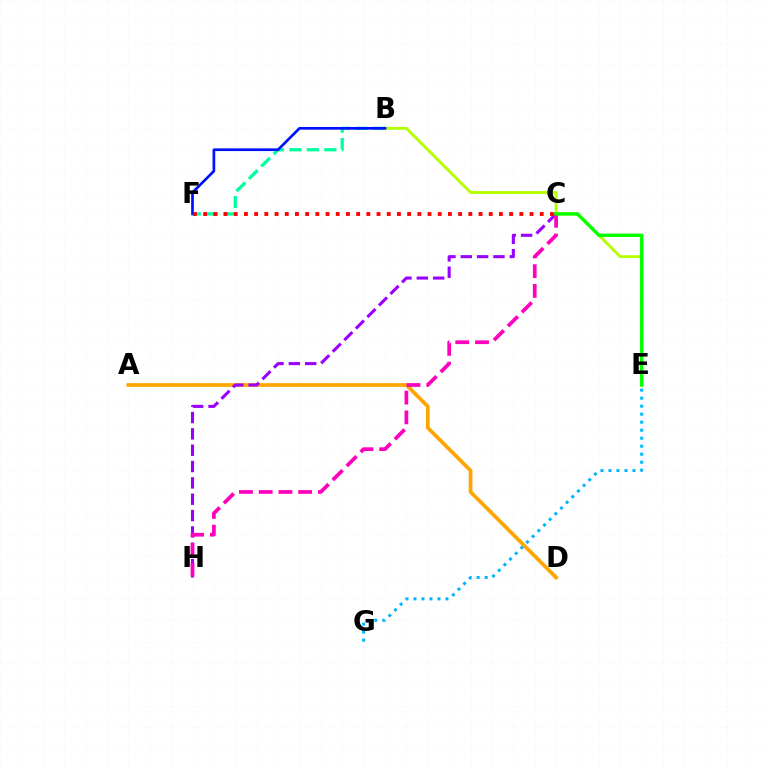{('A', 'D'): [{'color': '#ffa500', 'line_style': 'solid', 'thickness': 2.68}], ('B', 'F'): [{'color': '#00ff9d', 'line_style': 'dashed', 'thickness': 2.37}, {'color': '#0010ff', 'line_style': 'solid', 'thickness': 1.94}], ('B', 'E'): [{'color': '#b3ff00', 'line_style': 'solid', 'thickness': 2.07}], ('C', 'H'): [{'color': '#9b00ff', 'line_style': 'dashed', 'thickness': 2.22}, {'color': '#ff00bd', 'line_style': 'dashed', 'thickness': 2.68}], ('C', 'E'): [{'color': '#08ff00', 'line_style': 'solid', 'thickness': 2.46}], ('E', 'G'): [{'color': '#00b5ff', 'line_style': 'dotted', 'thickness': 2.18}], ('C', 'F'): [{'color': '#ff0000', 'line_style': 'dotted', 'thickness': 2.77}]}